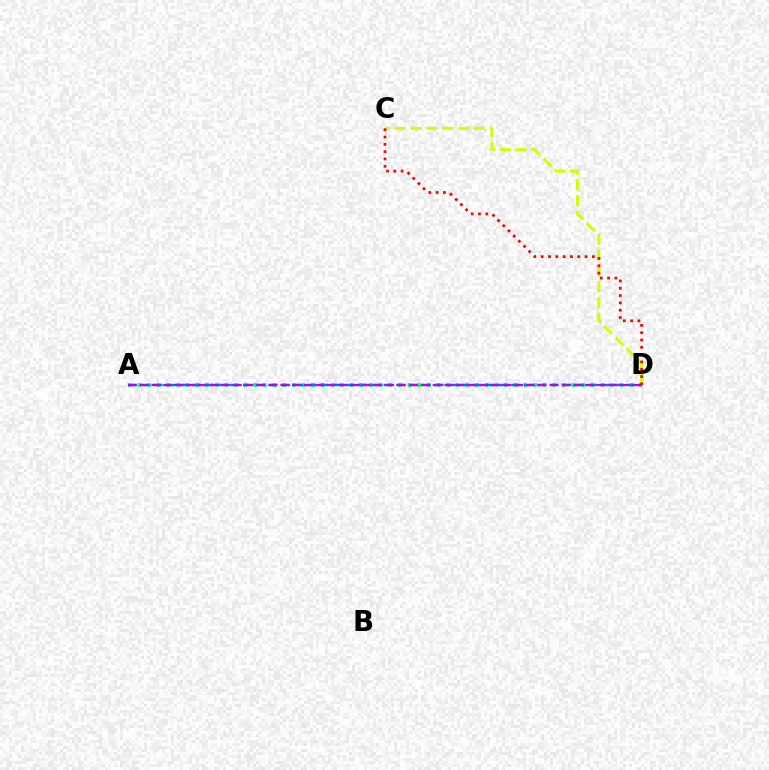{('C', 'D'): [{'color': '#d1ff00', 'line_style': 'dashed', 'thickness': 2.15}, {'color': '#ff0000', 'line_style': 'dotted', 'thickness': 1.99}], ('A', 'D'): [{'color': '#00ff5c', 'line_style': 'dotted', 'thickness': 2.62}, {'color': '#0074ff', 'line_style': 'dashed', 'thickness': 1.74}, {'color': '#b900ff', 'line_style': 'dashed', 'thickness': 1.59}]}